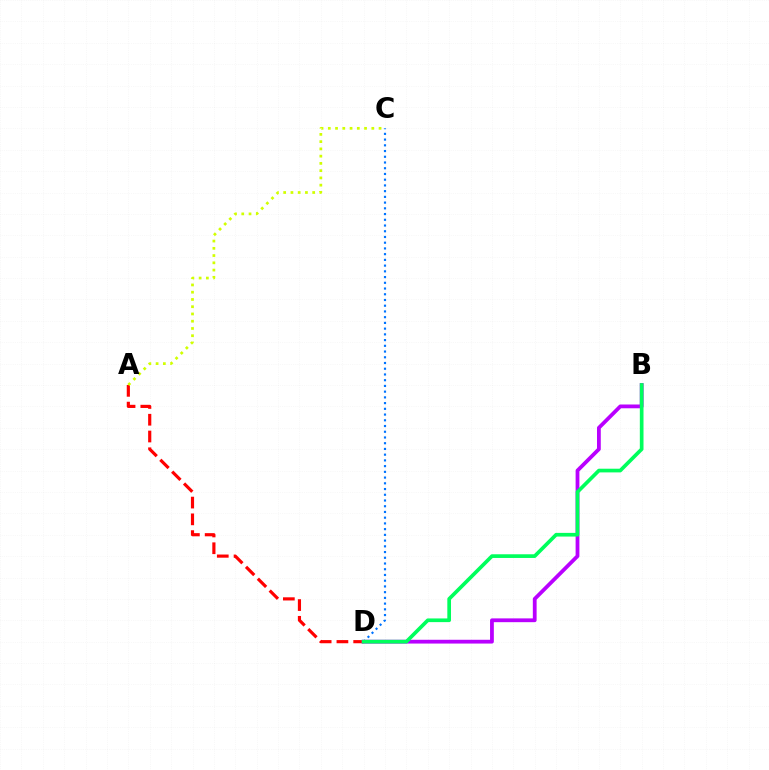{('A', 'D'): [{'color': '#ff0000', 'line_style': 'dashed', 'thickness': 2.28}], ('B', 'D'): [{'color': '#b900ff', 'line_style': 'solid', 'thickness': 2.72}, {'color': '#00ff5c', 'line_style': 'solid', 'thickness': 2.65}], ('C', 'D'): [{'color': '#0074ff', 'line_style': 'dotted', 'thickness': 1.56}], ('A', 'C'): [{'color': '#d1ff00', 'line_style': 'dotted', 'thickness': 1.97}]}